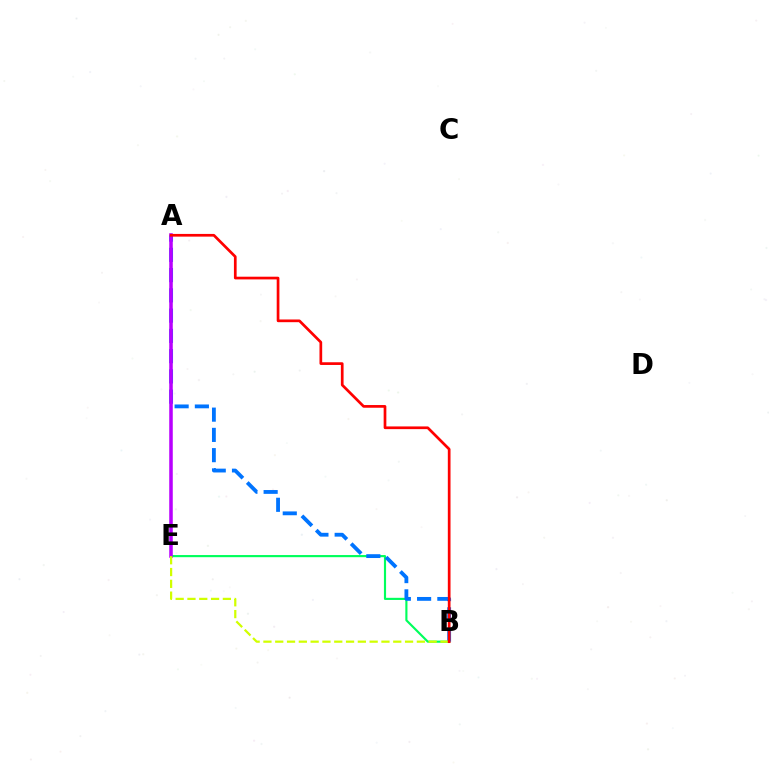{('B', 'E'): [{'color': '#00ff5c', 'line_style': 'solid', 'thickness': 1.54}, {'color': '#d1ff00', 'line_style': 'dashed', 'thickness': 1.6}], ('A', 'B'): [{'color': '#0074ff', 'line_style': 'dashed', 'thickness': 2.75}, {'color': '#ff0000', 'line_style': 'solid', 'thickness': 1.95}], ('A', 'E'): [{'color': '#b900ff', 'line_style': 'solid', 'thickness': 2.55}]}